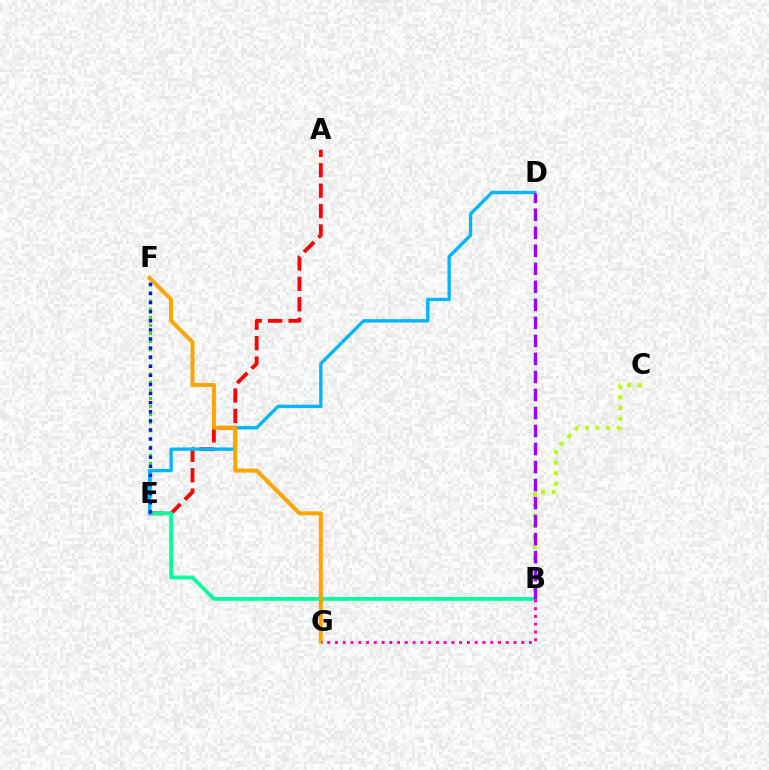{('A', 'E'): [{'color': '#ff0000', 'line_style': 'dashed', 'thickness': 2.77}], ('E', 'F'): [{'color': '#08ff00', 'line_style': 'dotted', 'thickness': 2.2}, {'color': '#0010ff', 'line_style': 'dotted', 'thickness': 2.47}], ('B', 'E'): [{'color': '#00ff9d', 'line_style': 'solid', 'thickness': 2.73}], ('B', 'C'): [{'color': '#b3ff00', 'line_style': 'dotted', 'thickness': 2.88}], ('D', 'E'): [{'color': '#00b5ff', 'line_style': 'solid', 'thickness': 2.41}], ('F', 'G'): [{'color': '#ffa500', 'line_style': 'solid', 'thickness': 2.89}], ('B', 'G'): [{'color': '#ff00bd', 'line_style': 'dotted', 'thickness': 2.11}], ('B', 'D'): [{'color': '#9b00ff', 'line_style': 'dashed', 'thickness': 2.45}]}